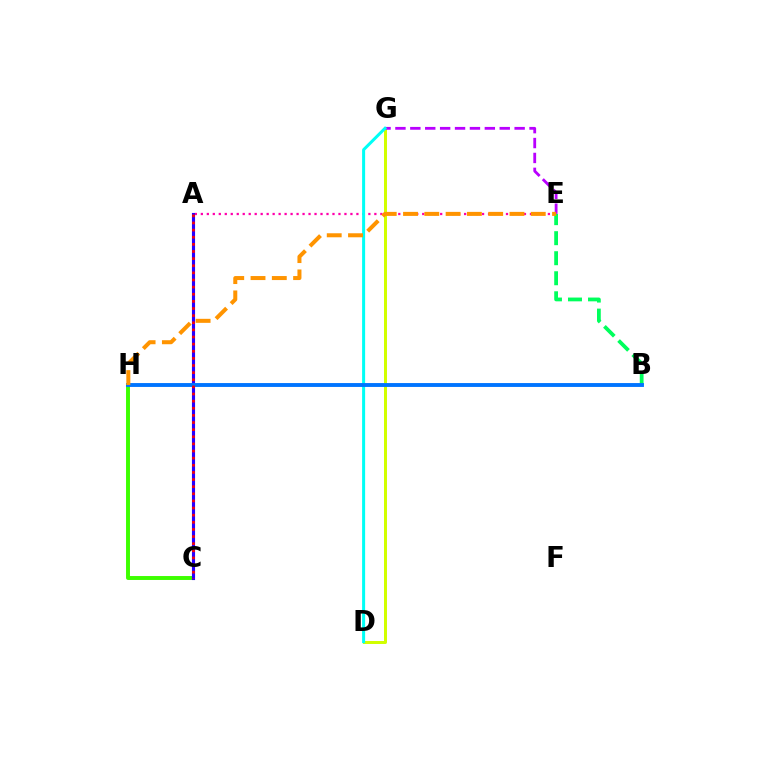{('D', 'G'): [{'color': '#d1ff00', 'line_style': 'solid', 'thickness': 2.15}, {'color': '#00fff6', 'line_style': 'solid', 'thickness': 2.17}], ('A', 'E'): [{'color': '#ff00ac', 'line_style': 'dotted', 'thickness': 1.63}], ('B', 'E'): [{'color': '#00ff5c', 'line_style': 'dashed', 'thickness': 2.72}], ('C', 'H'): [{'color': '#3dff00', 'line_style': 'solid', 'thickness': 2.83}], ('E', 'G'): [{'color': '#b900ff', 'line_style': 'dashed', 'thickness': 2.02}], ('A', 'C'): [{'color': '#2500ff', 'line_style': 'solid', 'thickness': 2.25}, {'color': '#ff0000', 'line_style': 'dotted', 'thickness': 1.94}], ('B', 'H'): [{'color': '#0074ff', 'line_style': 'solid', 'thickness': 2.79}], ('E', 'H'): [{'color': '#ff9400', 'line_style': 'dashed', 'thickness': 2.89}]}